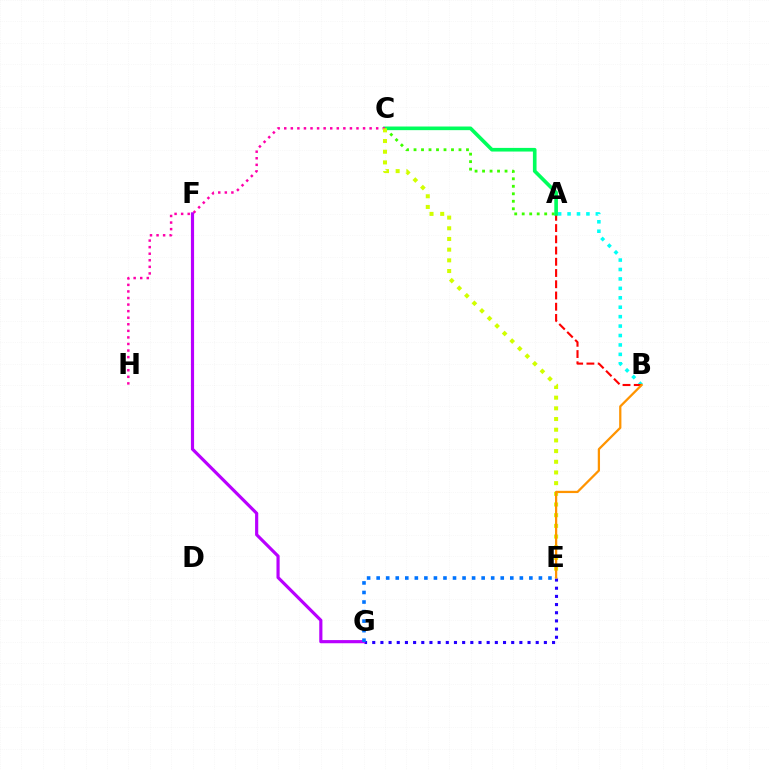{('A', 'B'): [{'color': '#00fff6', 'line_style': 'dotted', 'thickness': 2.56}, {'color': '#ff0000', 'line_style': 'dashed', 'thickness': 1.53}], ('A', 'C'): [{'color': '#3dff00', 'line_style': 'dotted', 'thickness': 2.04}, {'color': '#00ff5c', 'line_style': 'solid', 'thickness': 2.62}], ('E', 'G'): [{'color': '#2500ff', 'line_style': 'dotted', 'thickness': 2.22}, {'color': '#0074ff', 'line_style': 'dotted', 'thickness': 2.59}], ('C', 'H'): [{'color': '#ff00ac', 'line_style': 'dotted', 'thickness': 1.78}], ('F', 'G'): [{'color': '#b900ff', 'line_style': 'solid', 'thickness': 2.28}], ('C', 'E'): [{'color': '#d1ff00', 'line_style': 'dotted', 'thickness': 2.9}], ('B', 'E'): [{'color': '#ff9400', 'line_style': 'solid', 'thickness': 1.63}]}